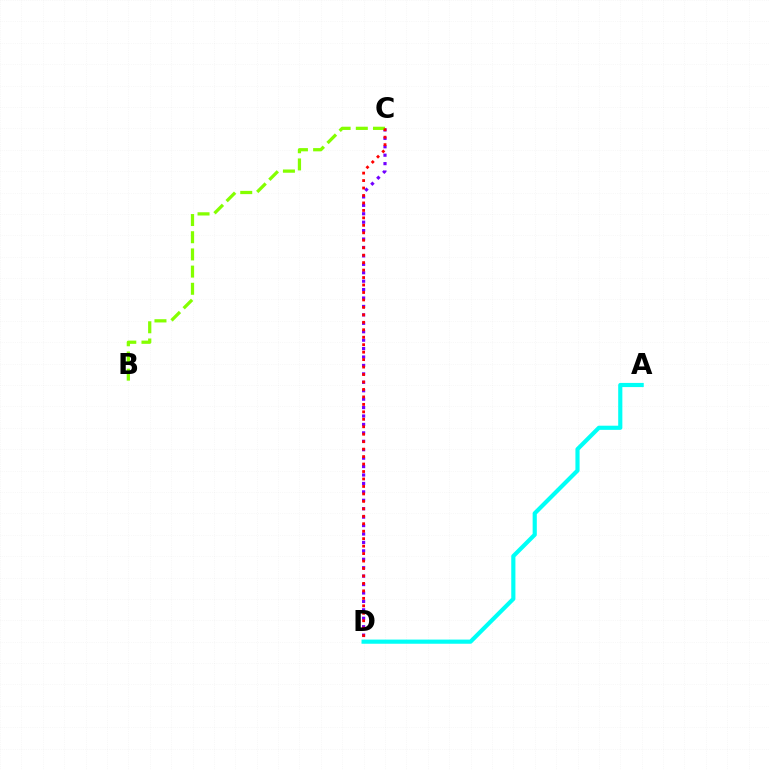{('C', 'D'): [{'color': '#7200ff', 'line_style': 'dotted', 'thickness': 2.29}, {'color': '#ff0000', 'line_style': 'dotted', 'thickness': 2.03}], ('A', 'D'): [{'color': '#00fff6', 'line_style': 'solid', 'thickness': 2.99}], ('B', 'C'): [{'color': '#84ff00', 'line_style': 'dashed', 'thickness': 2.33}]}